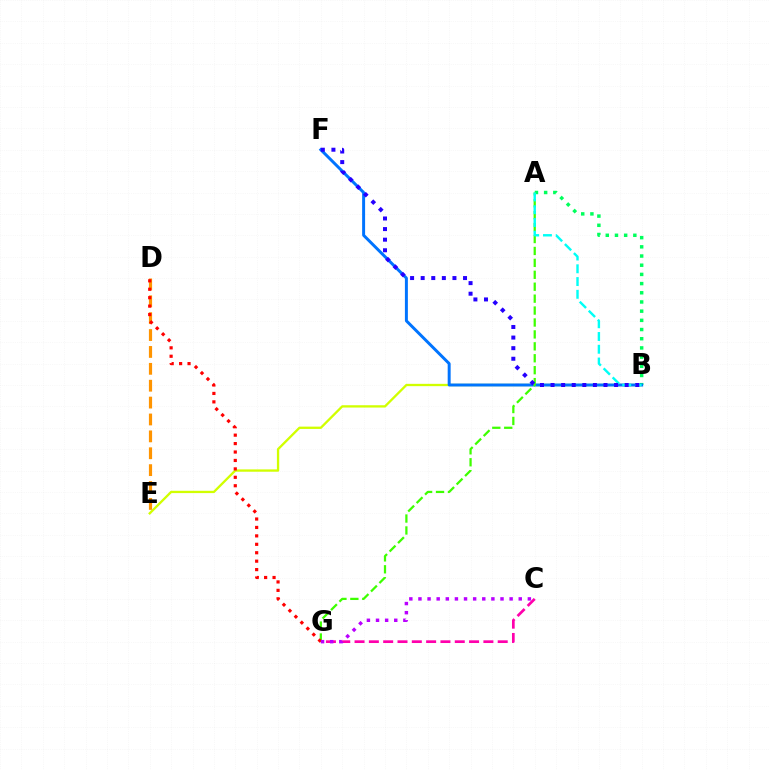{('B', 'E'): [{'color': '#d1ff00', 'line_style': 'solid', 'thickness': 1.67}], ('A', 'B'): [{'color': '#00ff5c', 'line_style': 'dotted', 'thickness': 2.5}, {'color': '#00fff6', 'line_style': 'dashed', 'thickness': 1.73}], ('B', 'F'): [{'color': '#0074ff', 'line_style': 'solid', 'thickness': 2.13}, {'color': '#2500ff', 'line_style': 'dotted', 'thickness': 2.88}], ('C', 'G'): [{'color': '#ff00ac', 'line_style': 'dashed', 'thickness': 1.94}, {'color': '#b900ff', 'line_style': 'dotted', 'thickness': 2.48}], ('D', 'E'): [{'color': '#ff9400', 'line_style': 'dashed', 'thickness': 2.29}], ('A', 'G'): [{'color': '#3dff00', 'line_style': 'dashed', 'thickness': 1.62}], ('D', 'G'): [{'color': '#ff0000', 'line_style': 'dotted', 'thickness': 2.29}]}